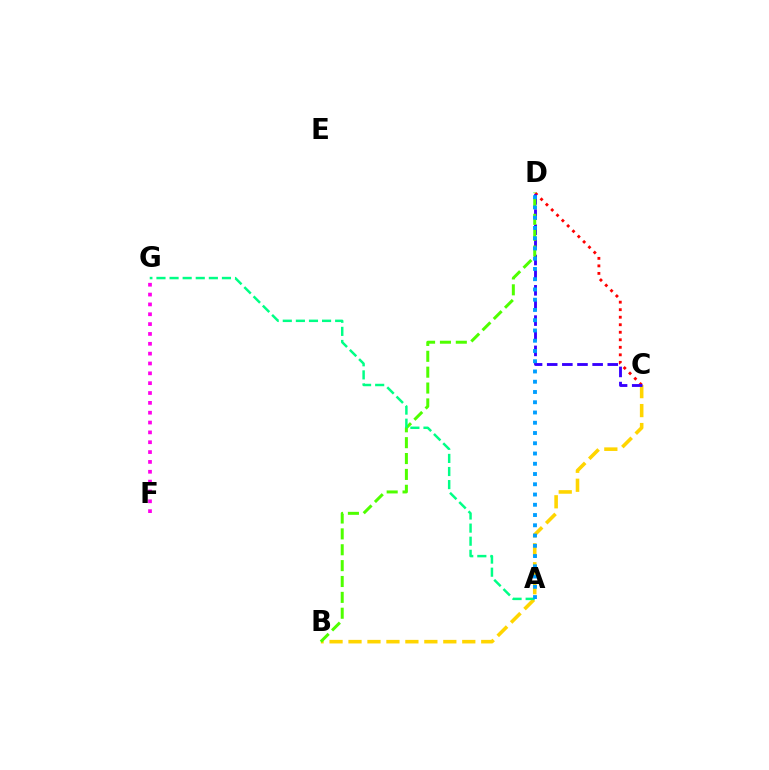{('B', 'C'): [{'color': '#ffd500', 'line_style': 'dashed', 'thickness': 2.58}], ('C', 'D'): [{'color': '#ff0000', 'line_style': 'dotted', 'thickness': 2.04}, {'color': '#3700ff', 'line_style': 'dashed', 'thickness': 2.06}], ('B', 'D'): [{'color': '#4fff00', 'line_style': 'dashed', 'thickness': 2.16}], ('A', 'G'): [{'color': '#00ff86', 'line_style': 'dashed', 'thickness': 1.78}], ('A', 'D'): [{'color': '#009eff', 'line_style': 'dotted', 'thickness': 2.79}], ('F', 'G'): [{'color': '#ff00ed', 'line_style': 'dotted', 'thickness': 2.67}]}